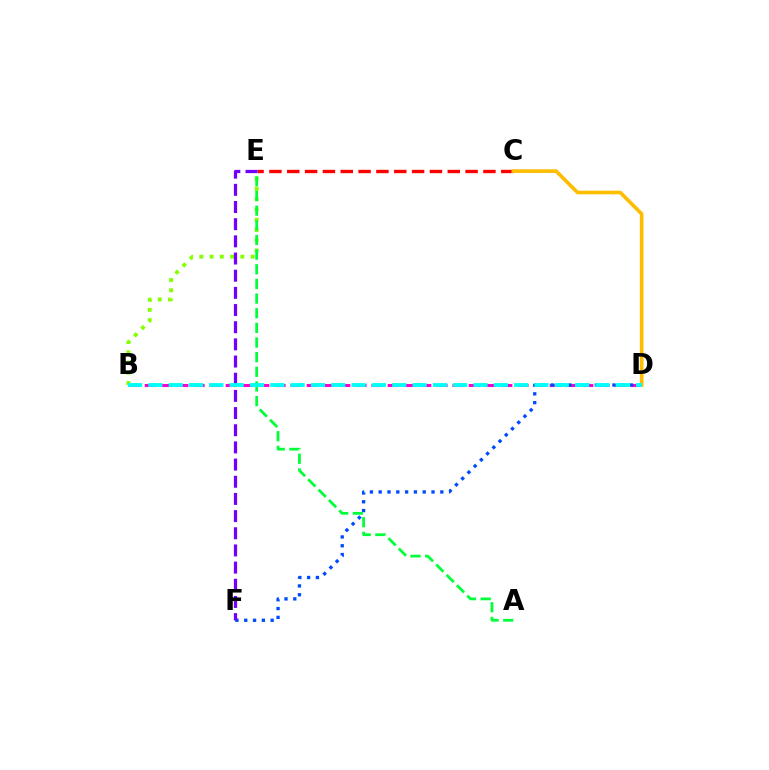{('B', 'E'): [{'color': '#84ff00', 'line_style': 'dotted', 'thickness': 2.79}], ('C', 'E'): [{'color': '#ff0000', 'line_style': 'dashed', 'thickness': 2.42}], ('B', 'D'): [{'color': '#ff00cf', 'line_style': 'dashed', 'thickness': 2.2}, {'color': '#00fff6', 'line_style': 'dashed', 'thickness': 2.76}], ('D', 'F'): [{'color': '#004bff', 'line_style': 'dotted', 'thickness': 2.39}], ('C', 'D'): [{'color': '#ffbd00', 'line_style': 'solid', 'thickness': 2.62}], ('A', 'E'): [{'color': '#00ff39', 'line_style': 'dashed', 'thickness': 1.99}], ('E', 'F'): [{'color': '#7200ff', 'line_style': 'dashed', 'thickness': 2.33}]}